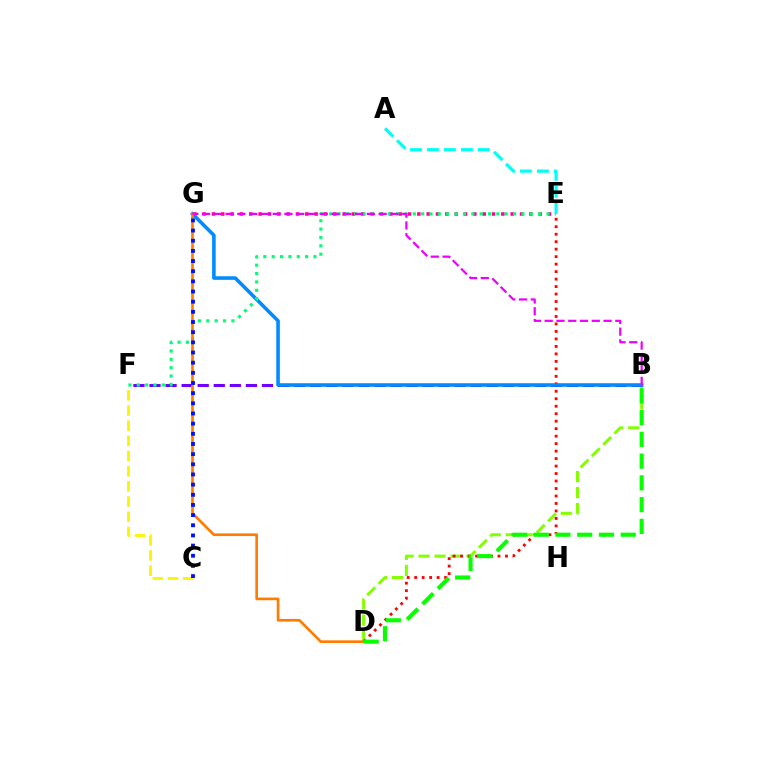{('B', 'D'): [{'color': '#84ff00', 'line_style': 'dashed', 'thickness': 2.17}, {'color': '#08ff00', 'line_style': 'dashed', 'thickness': 2.96}], ('B', 'F'): [{'color': '#7200ff', 'line_style': 'dashed', 'thickness': 2.18}], ('C', 'F'): [{'color': '#fcf500', 'line_style': 'dashed', 'thickness': 2.06}], ('D', 'E'): [{'color': '#ff0000', 'line_style': 'dotted', 'thickness': 2.03}], ('E', 'G'): [{'color': '#ff0094', 'line_style': 'dotted', 'thickness': 2.54}], ('B', 'G'): [{'color': '#008cff', 'line_style': 'solid', 'thickness': 2.57}, {'color': '#ee00ff', 'line_style': 'dashed', 'thickness': 1.6}], ('E', 'F'): [{'color': '#00ff74', 'line_style': 'dotted', 'thickness': 2.27}], ('D', 'G'): [{'color': '#ff7c00', 'line_style': 'solid', 'thickness': 1.92}], ('C', 'G'): [{'color': '#0010ff', 'line_style': 'dotted', 'thickness': 2.76}], ('A', 'E'): [{'color': '#00fff6', 'line_style': 'dashed', 'thickness': 2.3}]}